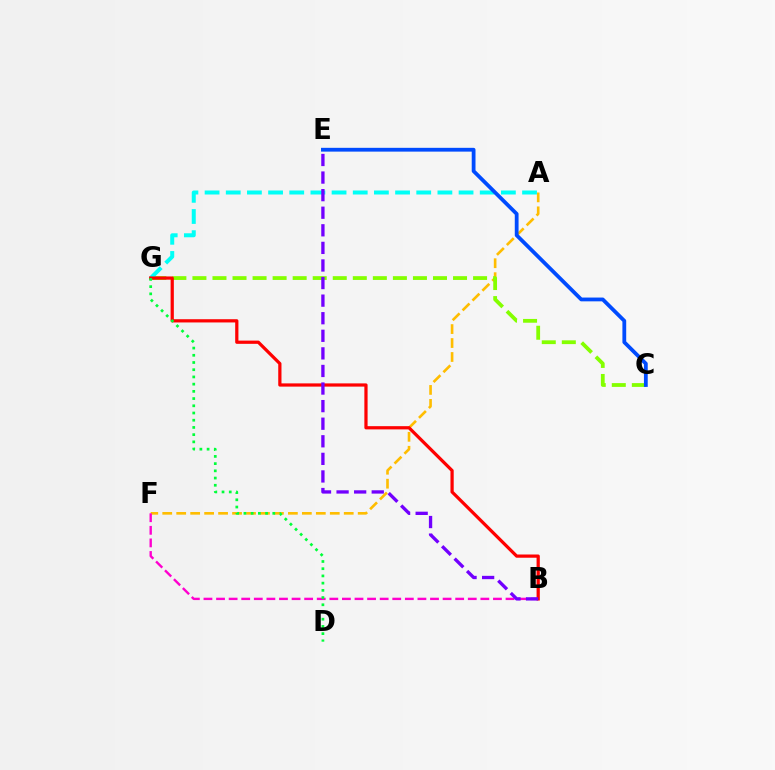{('A', 'F'): [{'color': '#ffbd00', 'line_style': 'dashed', 'thickness': 1.9}], ('B', 'F'): [{'color': '#ff00cf', 'line_style': 'dashed', 'thickness': 1.71}], ('C', 'G'): [{'color': '#84ff00', 'line_style': 'dashed', 'thickness': 2.72}], ('A', 'G'): [{'color': '#00fff6', 'line_style': 'dashed', 'thickness': 2.88}], ('B', 'G'): [{'color': '#ff0000', 'line_style': 'solid', 'thickness': 2.32}], ('D', 'G'): [{'color': '#00ff39', 'line_style': 'dotted', 'thickness': 1.96}], ('C', 'E'): [{'color': '#004bff', 'line_style': 'solid', 'thickness': 2.73}], ('B', 'E'): [{'color': '#7200ff', 'line_style': 'dashed', 'thickness': 2.39}]}